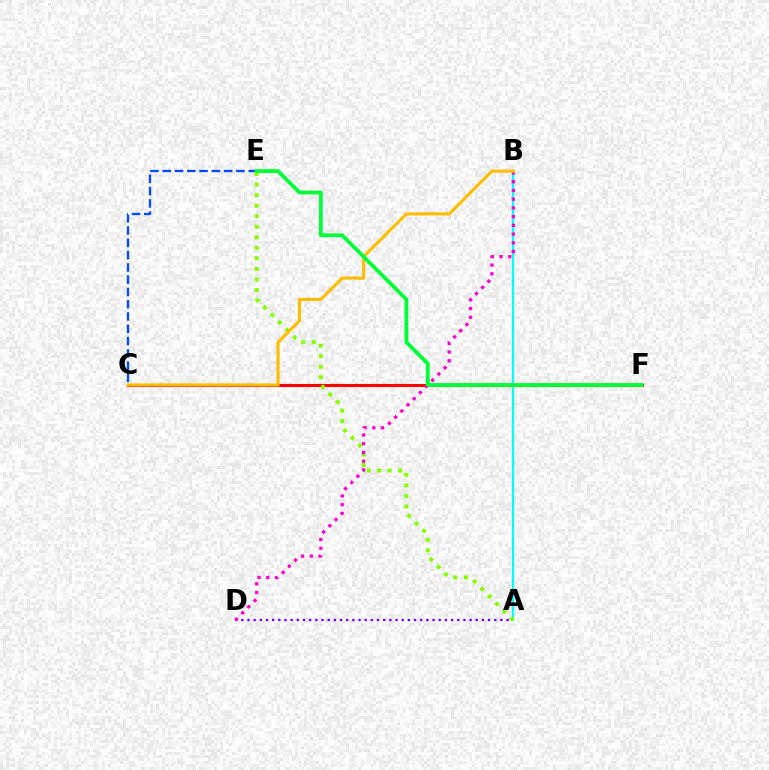{('C', 'E'): [{'color': '#004bff', 'line_style': 'dashed', 'thickness': 1.67}], ('C', 'F'): [{'color': '#ff0000', 'line_style': 'solid', 'thickness': 2.22}], ('A', 'B'): [{'color': '#00fff6', 'line_style': 'solid', 'thickness': 1.62}], ('A', 'D'): [{'color': '#7200ff', 'line_style': 'dotted', 'thickness': 1.68}], ('A', 'E'): [{'color': '#84ff00', 'line_style': 'dotted', 'thickness': 2.86}], ('B', 'D'): [{'color': '#ff00cf', 'line_style': 'dotted', 'thickness': 2.37}], ('B', 'C'): [{'color': '#ffbd00', 'line_style': 'solid', 'thickness': 2.23}], ('E', 'F'): [{'color': '#00ff39', 'line_style': 'solid', 'thickness': 2.74}]}